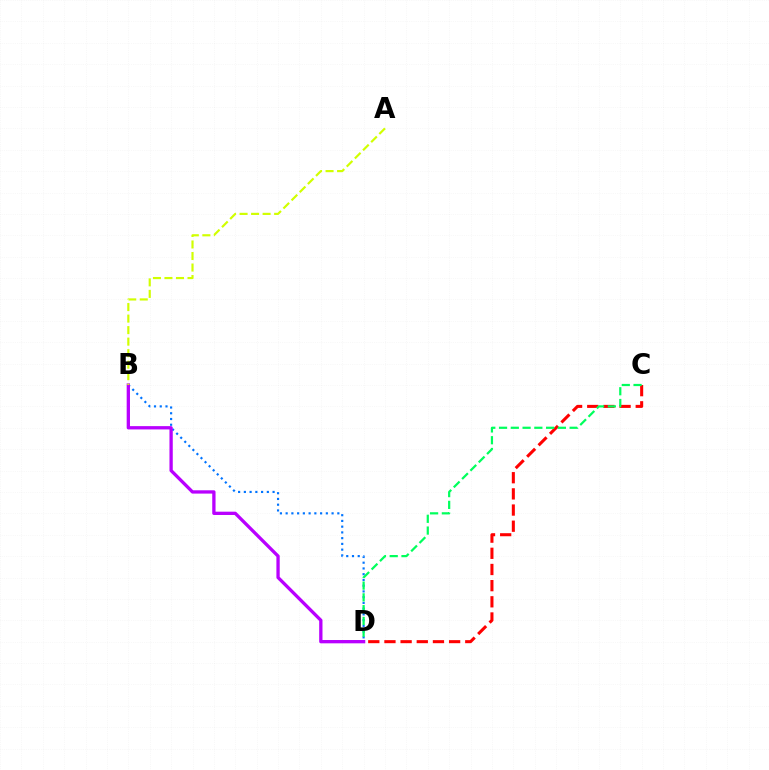{('C', 'D'): [{'color': '#ff0000', 'line_style': 'dashed', 'thickness': 2.2}, {'color': '#00ff5c', 'line_style': 'dashed', 'thickness': 1.6}], ('B', 'D'): [{'color': '#0074ff', 'line_style': 'dotted', 'thickness': 1.56}, {'color': '#b900ff', 'line_style': 'solid', 'thickness': 2.38}], ('A', 'B'): [{'color': '#d1ff00', 'line_style': 'dashed', 'thickness': 1.57}]}